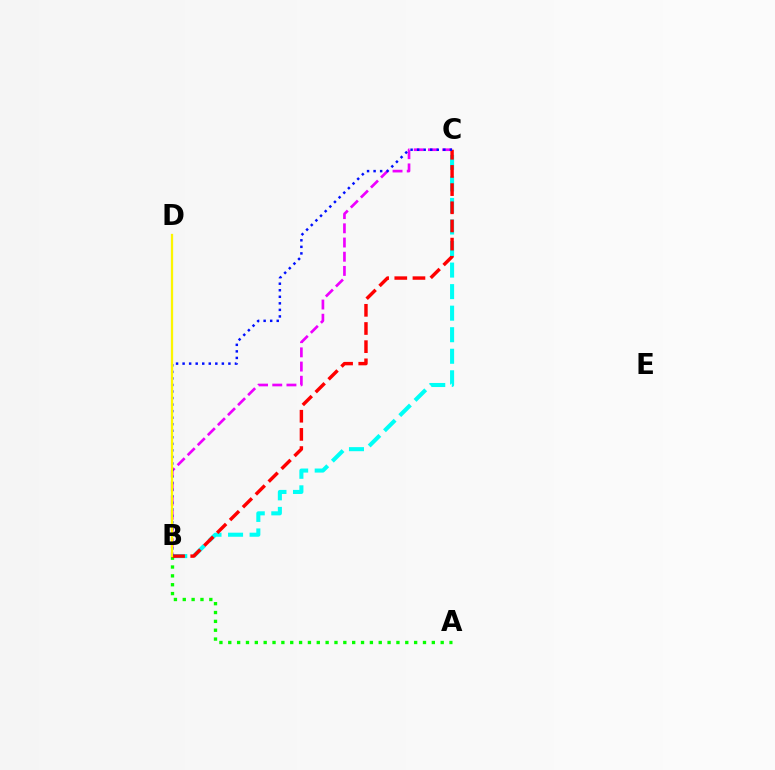{('B', 'C'): [{'color': '#00fff6', 'line_style': 'dashed', 'thickness': 2.93}, {'color': '#ee00ff', 'line_style': 'dashed', 'thickness': 1.93}, {'color': '#ff0000', 'line_style': 'dashed', 'thickness': 2.47}, {'color': '#0010ff', 'line_style': 'dotted', 'thickness': 1.78}], ('A', 'B'): [{'color': '#08ff00', 'line_style': 'dotted', 'thickness': 2.4}], ('B', 'D'): [{'color': '#fcf500', 'line_style': 'solid', 'thickness': 1.64}]}